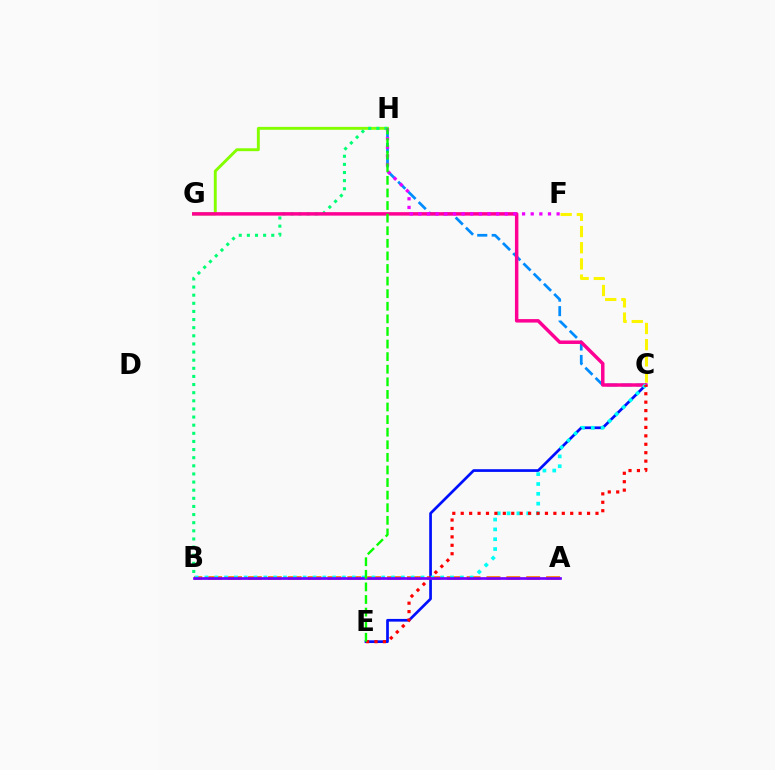{('A', 'B'): [{'color': '#ff7c00', 'line_style': 'dashed', 'thickness': 2.7}, {'color': '#7200ff', 'line_style': 'solid', 'thickness': 1.93}], ('C', 'H'): [{'color': '#008cff', 'line_style': 'dashed', 'thickness': 1.96}], ('G', 'H'): [{'color': '#84ff00', 'line_style': 'solid', 'thickness': 2.09}], ('B', 'H'): [{'color': '#00ff74', 'line_style': 'dotted', 'thickness': 2.21}], ('C', 'E'): [{'color': '#0010ff', 'line_style': 'solid', 'thickness': 1.95}, {'color': '#ff0000', 'line_style': 'dotted', 'thickness': 2.29}], ('C', 'G'): [{'color': '#ff0094', 'line_style': 'solid', 'thickness': 2.5}], ('C', 'F'): [{'color': '#fcf500', 'line_style': 'dashed', 'thickness': 2.2}], ('B', 'C'): [{'color': '#00fff6', 'line_style': 'dotted', 'thickness': 2.67}], ('F', 'H'): [{'color': '#ee00ff', 'line_style': 'dotted', 'thickness': 2.35}], ('E', 'H'): [{'color': '#08ff00', 'line_style': 'dashed', 'thickness': 1.71}]}